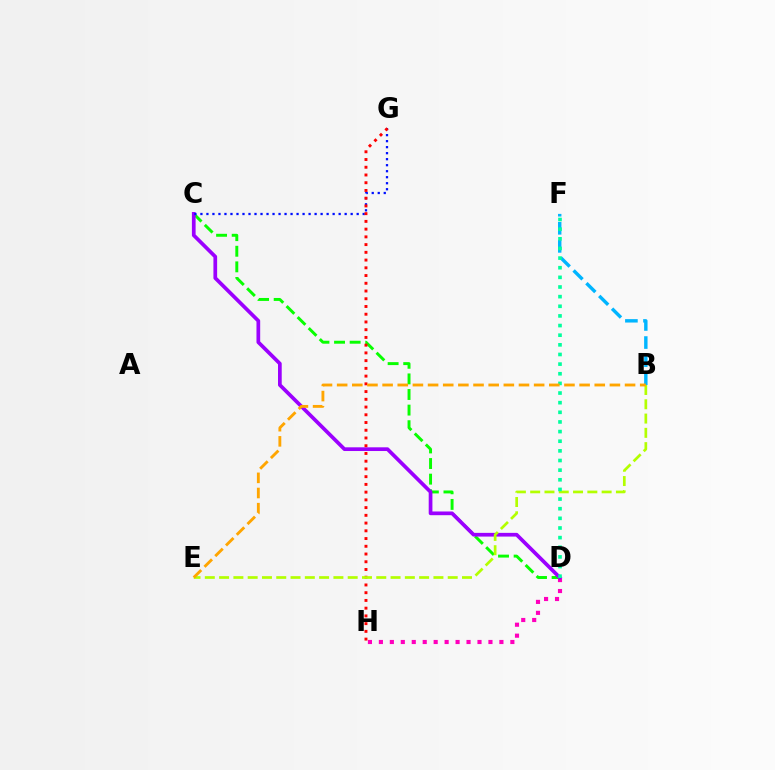{('B', 'F'): [{'color': '#00b5ff', 'line_style': 'dashed', 'thickness': 2.46}], ('D', 'H'): [{'color': '#ff00bd', 'line_style': 'dotted', 'thickness': 2.98}], ('C', 'D'): [{'color': '#08ff00', 'line_style': 'dashed', 'thickness': 2.12}, {'color': '#9b00ff', 'line_style': 'solid', 'thickness': 2.67}], ('C', 'G'): [{'color': '#0010ff', 'line_style': 'dotted', 'thickness': 1.63}], ('G', 'H'): [{'color': '#ff0000', 'line_style': 'dotted', 'thickness': 2.1}], ('B', 'E'): [{'color': '#b3ff00', 'line_style': 'dashed', 'thickness': 1.94}, {'color': '#ffa500', 'line_style': 'dashed', 'thickness': 2.06}], ('D', 'F'): [{'color': '#00ff9d', 'line_style': 'dotted', 'thickness': 2.62}]}